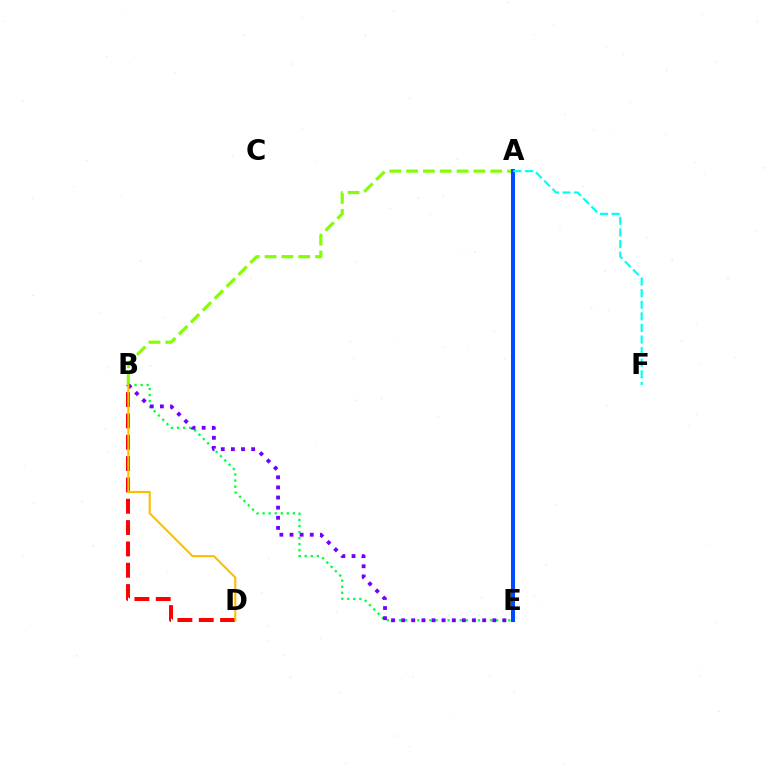{('A', 'B'): [{'color': '#84ff00', 'line_style': 'dashed', 'thickness': 2.29}], ('A', 'E'): [{'color': '#ff00cf', 'line_style': 'solid', 'thickness': 2.84}, {'color': '#004bff', 'line_style': 'solid', 'thickness': 2.89}], ('B', 'D'): [{'color': '#ff0000', 'line_style': 'dashed', 'thickness': 2.9}, {'color': '#ffbd00', 'line_style': 'solid', 'thickness': 1.51}], ('B', 'E'): [{'color': '#00ff39', 'line_style': 'dotted', 'thickness': 1.65}, {'color': '#7200ff', 'line_style': 'dotted', 'thickness': 2.75}], ('A', 'F'): [{'color': '#00fff6', 'line_style': 'dashed', 'thickness': 1.58}]}